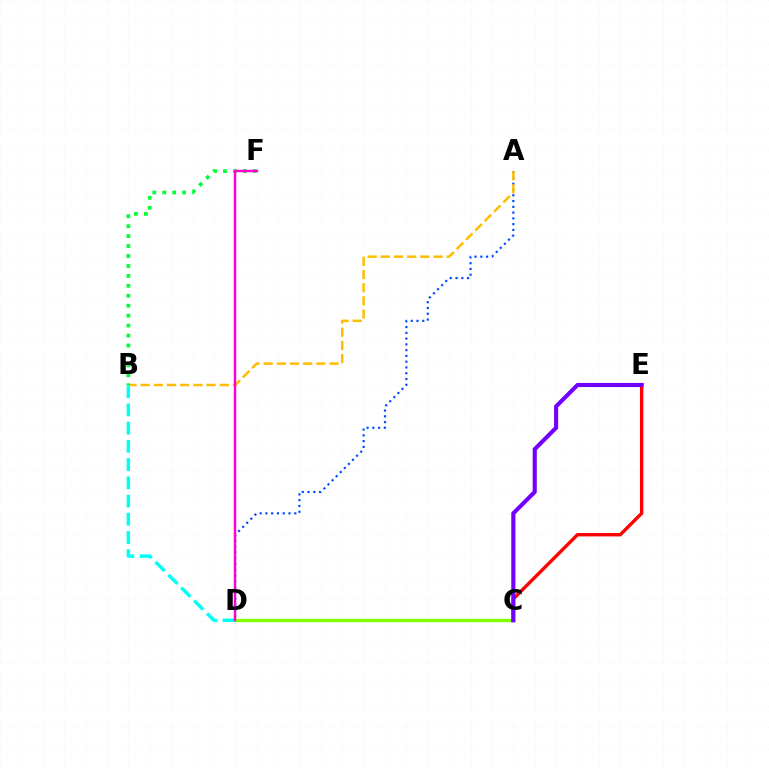{('A', 'D'): [{'color': '#004bff', 'line_style': 'dotted', 'thickness': 1.57}], ('C', 'D'): [{'color': '#84ff00', 'line_style': 'solid', 'thickness': 2.42}], ('C', 'E'): [{'color': '#ff0000', 'line_style': 'solid', 'thickness': 2.43}, {'color': '#7200ff', 'line_style': 'solid', 'thickness': 2.97}], ('A', 'B'): [{'color': '#ffbd00', 'line_style': 'dashed', 'thickness': 1.79}], ('B', 'D'): [{'color': '#00fff6', 'line_style': 'dashed', 'thickness': 2.48}], ('B', 'F'): [{'color': '#00ff39', 'line_style': 'dotted', 'thickness': 2.7}], ('D', 'F'): [{'color': '#ff00cf', 'line_style': 'solid', 'thickness': 1.77}]}